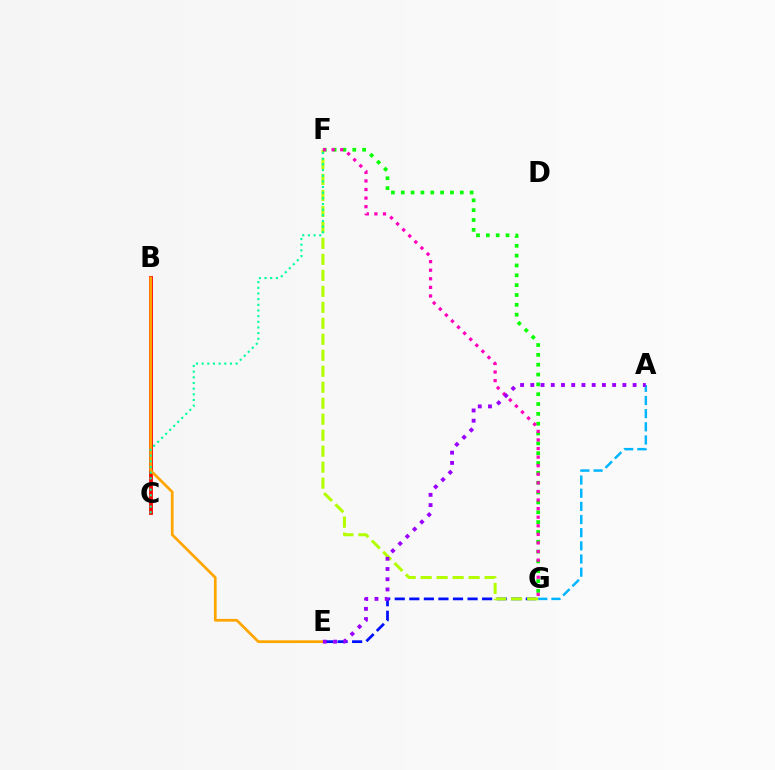{('E', 'G'): [{'color': '#0010ff', 'line_style': 'dashed', 'thickness': 1.98}], ('B', 'C'): [{'color': '#ff0000', 'line_style': 'solid', 'thickness': 2.75}], ('F', 'G'): [{'color': '#b3ff00', 'line_style': 'dashed', 'thickness': 2.17}, {'color': '#08ff00', 'line_style': 'dotted', 'thickness': 2.67}, {'color': '#ff00bd', 'line_style': 'dotted', 'thickness': 2.33}], ('B', 'E'): [{'color': '#ffa500', 'line_style': 'solid', 'thickness': 1.96}], ('A', 'G'): [{'color': '#00b5ff', 'line_style': 'dashed', 'thickness': 1.79}], ('C', 'F'): [{'color': '#00ff9d', 'line_style': 'dotted', 'thickness': 1.54}], ('A', 'E'): [{'color': '#9b00ff', 'line_style': 'dotted', 'thickness': 2.78}]}